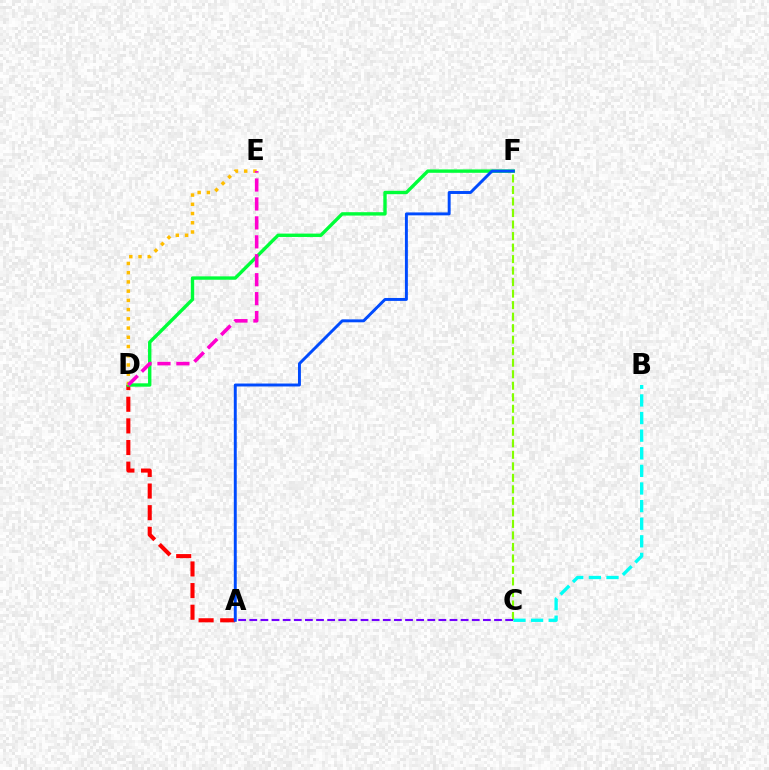{('B', 'C'): [{'color': '#00fff6', 'line_style': 'dashed', 'thickness': 2.39}], ('A', 'D'): [{'color': '#ff0000', 'line_style': 'dashed', 'thickness': 2.94}], ('D', 'F'): [{'color': '#00ff39', 'line_style': 'solid', 'thickness': 2.43}], ('D', 'E'): [{'color': '#ffbd00', 'line_style': 'dotted', 'thickness': 2.51}, {'color': '#ff00cf', 'line_style': 'dashed', 'thickness': 2.57}], ('C', 'F'): [{'color': '#84ff00', 'line_style': 'dashed', 'thickness': 1.56}], ('A', 'C'): [{'color': '#7200ff', 'line_style': 'dashed', 'thickness': 1.51}], ('A', 'F'): [{'color': '#004bff', 'line_style': 'solid', 'thickness': 2.11}]}